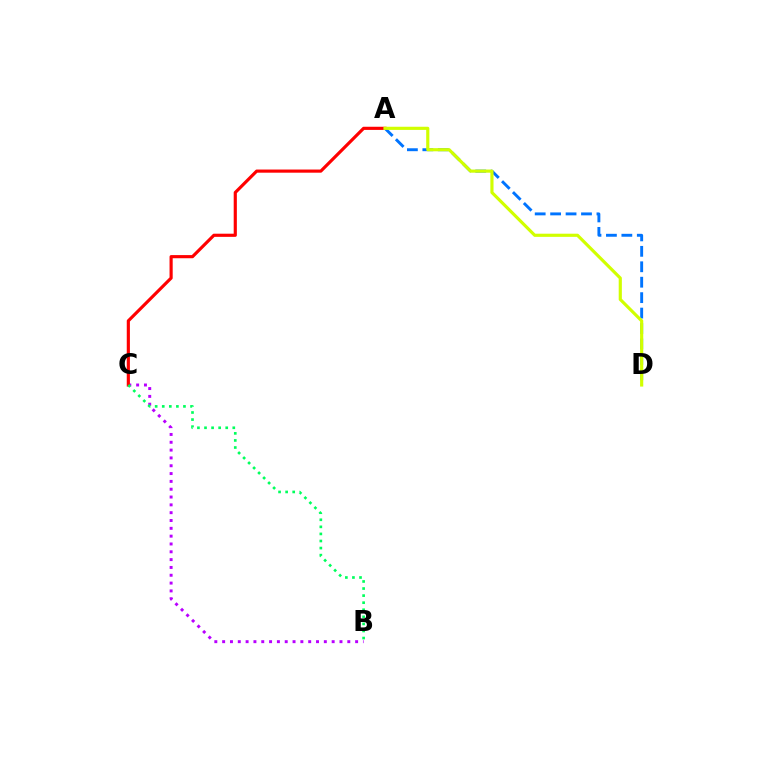{('B', 'C'): [{'color': '#b900ff', 'line_style': 'dotted', 'thickness': 2.13}, {'color': '#00ff5c', 'line_style': 'dotted', 'thickness': 1.92}], ('A', 'D'): [{'color': '#0074ff', 'line_style': 'dashed', 'thickness': 2.1}, {'color': '#d1ff00', 'line_style': 'solid', 'thickness': 2.27}], ('A', 'C'): [{'color': '#ff0000', 'line_style': 'solid', 'thickness': 2.27}]}